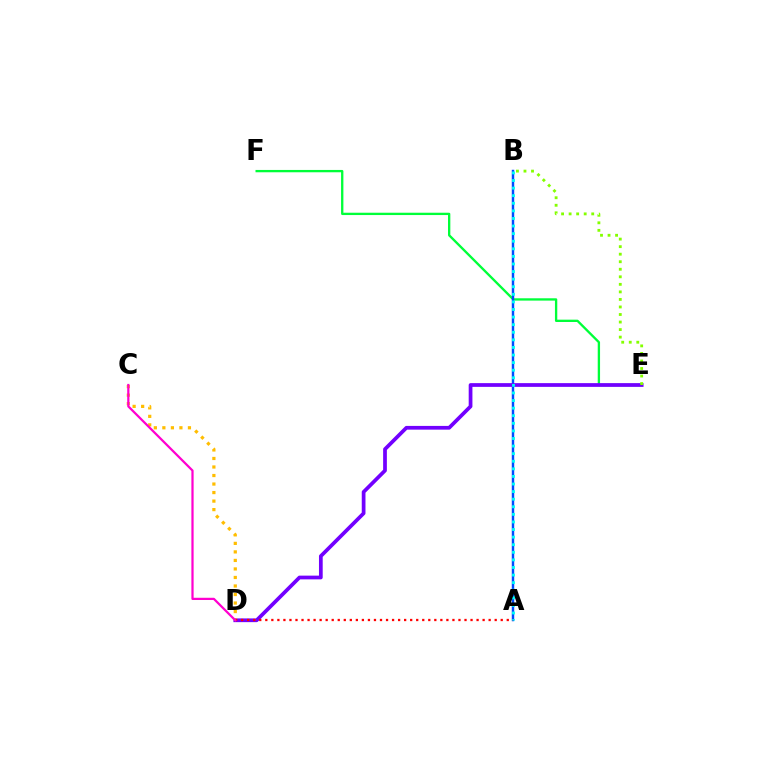{('E', 'F'): [{'color': '#00ff39', 'line_style': 'solid', 'thickness': 1.68}], ('A', 'B'): [{'color': '#004bff', 'line_style': 'solid', 'thickness': 1.76}, {'color': '#00fff6', 'line_style': 'dotted', 'thickness': 2.06}], ('D', 'E'): [{'color': '#7200ff', 'line_style': 'solid', 'thickness': 2.69}], ('C', 'D'): [{'color': '#ffbd00', 'line_style': 'dotted', 'thickness': 2.32}, {'color': '#ff00cf', 'line_style': 'solid', 'thickness': 1.6}], ('B', 'E'): [{'color': '#84ff00', 'line_style': 'dotted', 'thickness': 2.05}], ('A', 'D'): [{'color': '#ff0000', 'line_style': 'dotted', 'thickness': 1.64}]}